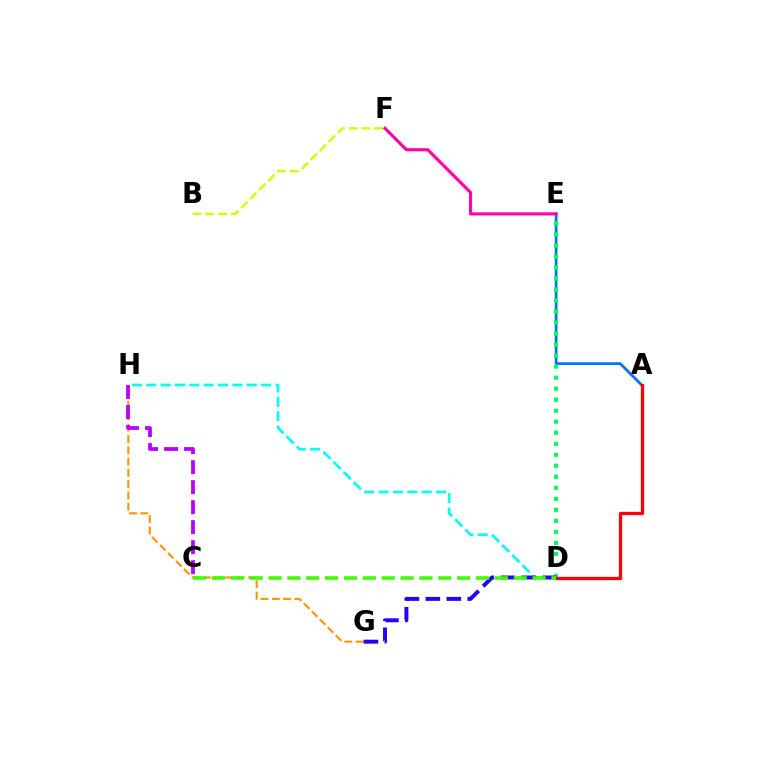{('A', 'E'): [{'color': '#0074ff', 'line_style': 'solid', 'thickness': 1.97}], ('B', 'F'): [{'color': '#d1ff00', 'line_style': 'dashed', 'thickness': 1.73}], ('D', 'E'): [{'color': '#00ff5c', 'line_style': 'dotted', 'thickness': 2.99}], ('D', 'H'): [{'color': '#00fff6', 'line_style': 'dashed', 'thickness': 1.95}], ('E', 'F'): [{'color': '#ff00ac', 'line_style': 'solid', 'thickness': 2.24}], ('A', 'D'): [{'color': '#ff0000', 'line_style': 'solid', 'thickness': 2.36}], ('G', 'H'): [{'color': '#ff9400', 'line_style': 'dashed', 'thickness': 1.53}], ('C', 'H'): [{'color': '#b900ff', 'line_style': 'dashed', 'thickness': 2.72}], ('D', 'G'): [{'color': '#2500ff', 'line_style': 'dashed', 'thickness': 2.85}], ('C', 'D'): [{'color': '#3dff00', 'line_style': 'dashed', 'thickness': 2.56}]}